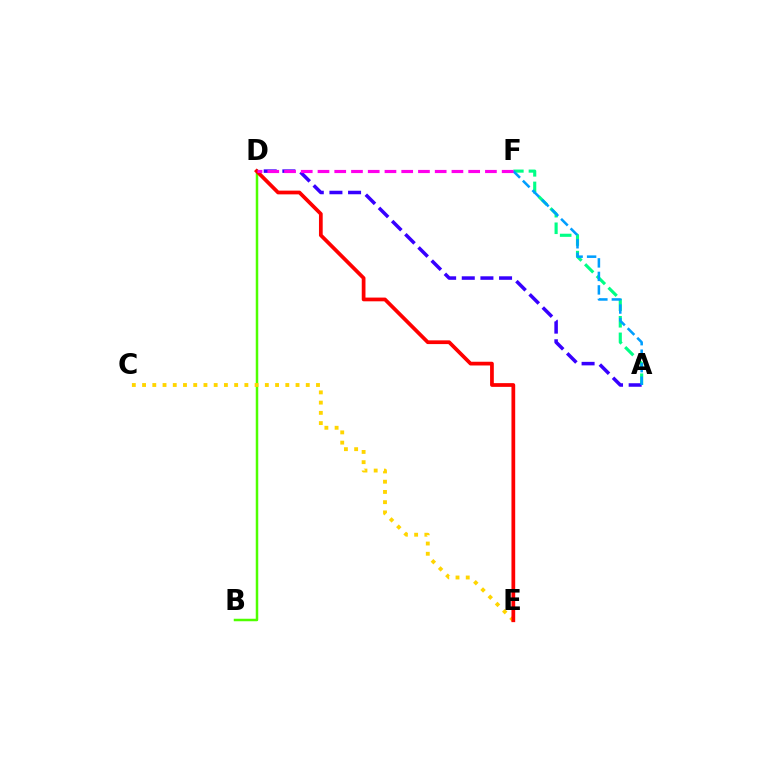{('A', 'F'): [{'color': '#00ff86', 'line_style': 'dashed', 'thickness': 2.25}, {'color': '#009eff', 'line_style': 'dashed', 'thickness': 1.83}], ('A', 'D'): [{'color': '#3700ff', 'line_style': 'dashed', 'thickness': 2.53}], ('B', 'D'): [{'color': '#4fff00', 'line_style': 'solid', 'thickness': 1.8}], ('C', 'E'): [{'color': '#ffd500', 'line_style': 'dotted', 'thickness': 2.78}], ('D', 'E'): [{'color': '#ff0000', 'line_style': 'solid', 'thickness': 2.69}], ('D', 'F'): [{'color': '#ff00ed', 'line_style': 'dashed', 'thickness': 2.27}]}